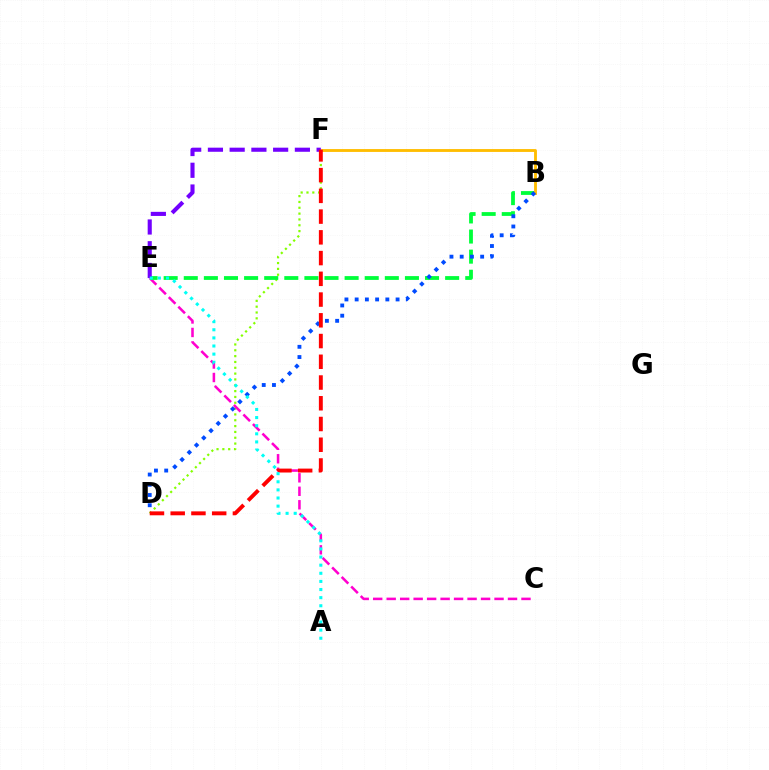{('D', 'F'): [{'color': '#84ff00', 'line_style': 'dotted', 'thickness': 1.58}, {'color': '#ff0000', 'line_style': 'dashed', 'thickness': 2.82}], ('C', 'E'): [{'color': '#ff00cf', 'line_style': 'dashed', 'thickness': 1.83}], ('B', 'E'): [{'color': '#00ff39', 'line_style': 'dashed', 'thickness': 2.73}], ('B', 'F'): [{'color': '#ffbd00', 'line_style': 'solid', 'thickness': 2.05}], ('B', 'D'): [{'color': '#004bff', 'line_style': 'dotted', 'thickness': 2.78}], ('E', 'F'): [{'color': '#7200ff', 'line_style': 'dashed', 'thickness': 2.95}], ('A', 'E'): [{'color': '#00fff6', 'line_style': 'dotted', 'thickness': 2.21}]}